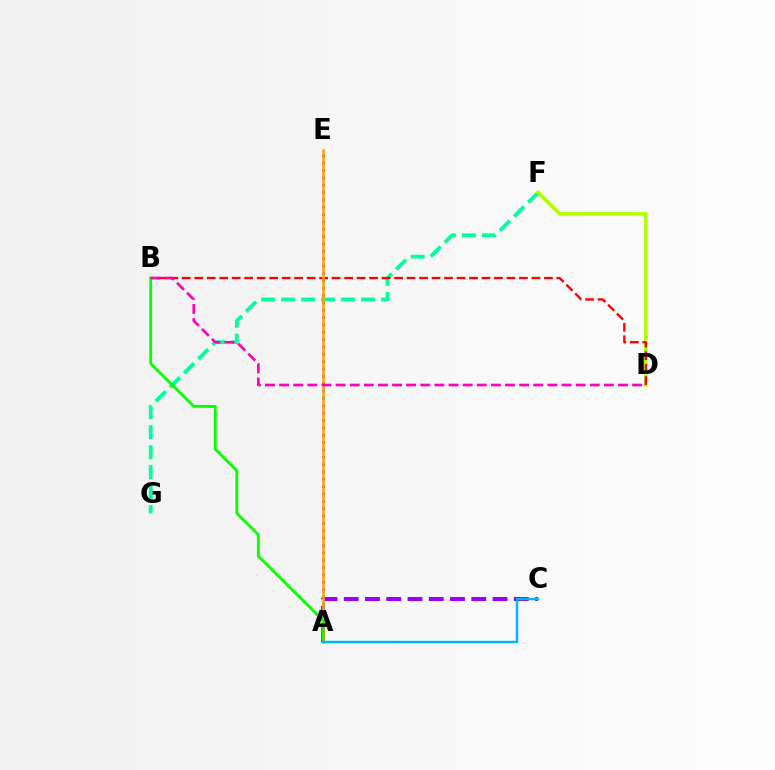{('F', 'G'): [{'color': '#00ff9d', 'line_style': 'dashed', 'thickness': 2.72}], ('A', 'E'): [{'color': '#0010ff', 'line_style': 'dotted', 'thickness': 2.0}, {'color': '#ffa500', 'line_style': 'solid', 'thickness': 1.87}], ('D', 'F'): [{'color': '#b3ff00', 'line_style': 'solid', 'thickness': 2.62}], ('B', 'D'): [{'color': '#ff0000', 'line_style': 'dashed', 'thickness': 1.7}, {'color': '#ff00bd', 'line_style': 'dashed', 'thickness': 1.92}], ('A', 'C'): [{'color': '#9b00ff', 'line_style': 'dashed', 'thickness': 2.89}, {'color': '#00b5ff', 'line_style': 'solid', 'thickness': 1.76}], ('A', 'B'): [{'color': '#08ff00', 'line_style': 'solid', 'thickness': 2.03}]}